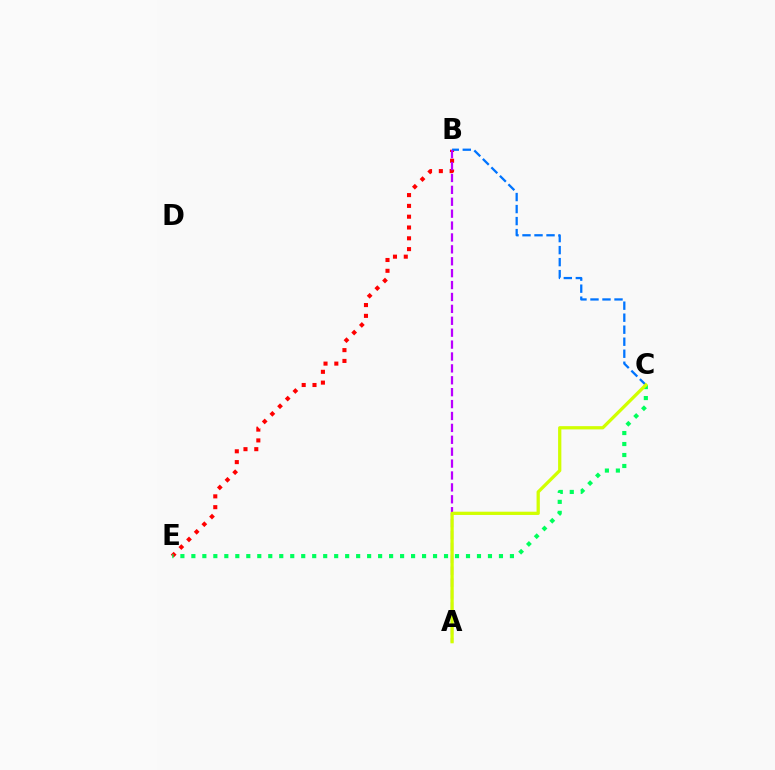{('B', 'E'): [{'color': '#ff0000', 'line_style': 'dotted', 'thickness': 2.94}], ('C', 'E'): [{'color': '#00ff5c', 'line_style': 'dotted', 'thickness': 2.98}], ('B', 'C'): [{'color': '#0074ff', 'line_style': 'dashed', 'thickness': 1.63}], ('A', 'B'): [{'color': '#b900ff', 'line_style': 'dashed', 'thickness': 1.62}], ('A', 'C'): [{'color': '#d1ff00', 'line_style': 'solid', 'thickness': 2.35}]}